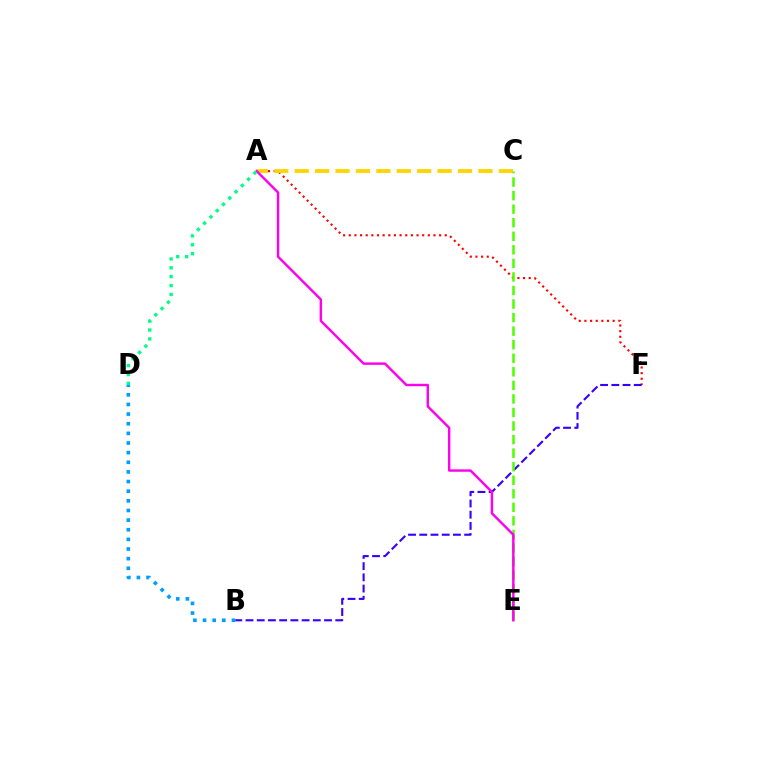{('A', 'F'): [{'color': '#ff0000', 'line_style': 'dotted', 'thickness': 1.53}], ('B', 'F'): [{'color': '#3700ff', 'line_style': 'dashed', 'thickness': 1.52}], ('A', 'C'): [{'color': '#ffd500', 'line_style': 'dashed', 'thickness': 2.77}], ('C', 'E'): [{'color': '#4fff00', 'line_style': 'dashed', 'thickness': 1.84}], ('A', 'E'): [{'color': '#ff00ed', 'line_style': 'solid', 'thickness': 1.75}], ('B', 'D'): [{'color': '#009eff', 'line_style': 'dotted', 'thickness': 2.62}], ('A', 'D'): [{'color': '#00ff86', 'line_style': 'dotted', 'thickness': 2.41}]}